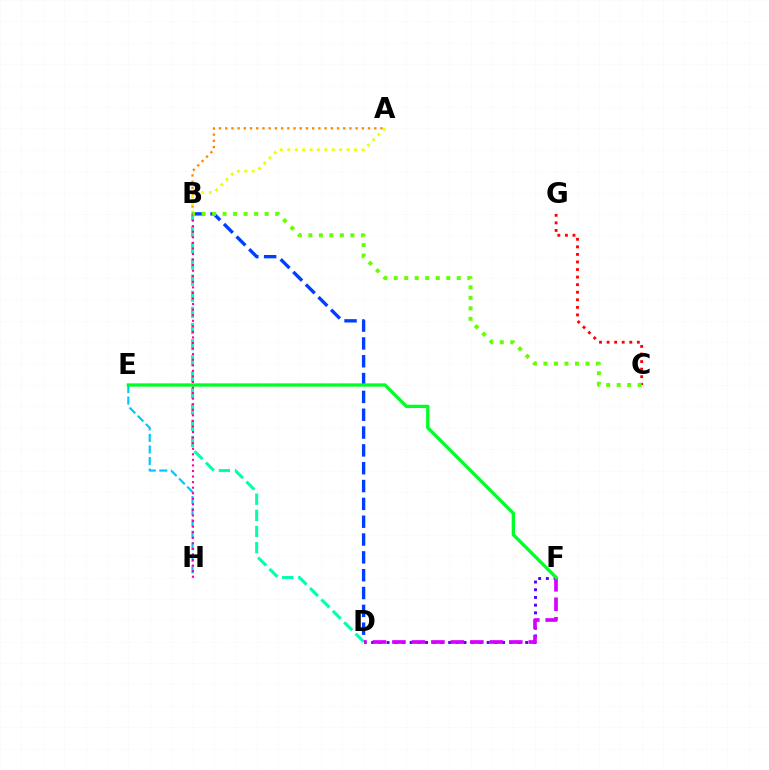{('A', 'B'): [{'color': '#ff8800', 'line_style': 'dotted', 'thickness': 1.69}, {'color': '#eeff00', 'line_style': 'dotted', 'thickness': 2.01}], ('D', 'F'): [{'color': '#4f00ff', 'line_style': 'dotted', 'thickness': 2.09}, {'color': '#d600ff', 'line_style': 'dashed', 'thickness': 2.65}], ('B', 'D'): [{'color': '#003fff', 'line_style': 'dashed', 'thickness': 2.42}, {'color': '#00ffaf', 'line_style': 'dashed', 'thickness': 2.19}], ('E', 'H'): [{'color': '#00c7ff', 'line_style': 'dashed', 'thickness': 1.57}], ('C', 'G'): [{'color': '#ff0000', 'line_style': 'dotted', 'thickness': 2.05}], ('B', 'H'): [{'color': '#ff00a0', 'line_style': 'dotted', 'thickness': 1.51}], ('B', 'C'): [{'color': '#66ff00', 'line_style': 'dotted', 'thickness': 2.86}], ('E', 'F'): [{'color': '#00ff27', 'line_style': 'solid', 'thickness': 2.39}]}